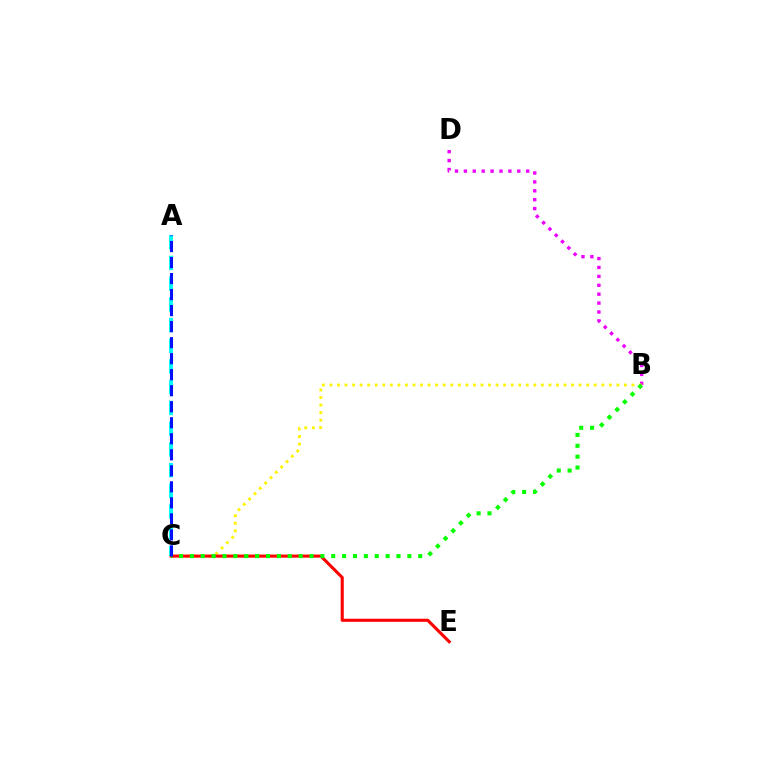{('B', 'D'): [{'color': '#ee00ff', 'line_style': 'dotted', 'thickness': 2.42}], ('B', 'C'): [{'color': '#fcf500', 'line_style': 'dotted', 'thickness': 2.05}, {'color': '#08ff00', 'line_style': 'dotted', 'thickness': 2.95}], ('C', 'E'): [{'color': '#ff0000', 'line_style': 'solid', 'thickness': 2.22}], ('A', 'C'): [{'color': '#00fff6', 'line_style': 'dashed', 'thickness': 2.81}, {'color': '#0010ff', 'line_style': 'dashed', 'thickness': 2.18}]}